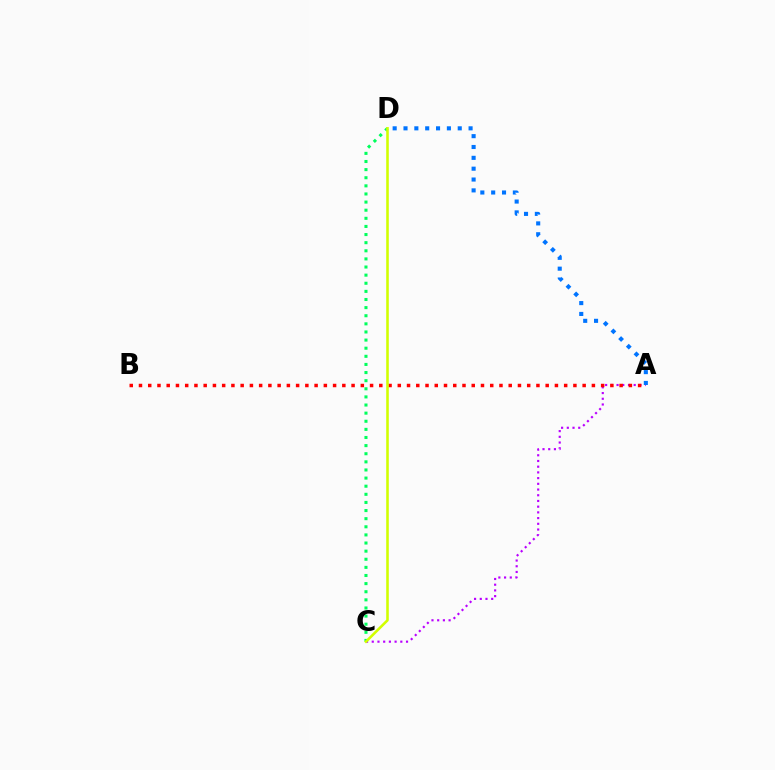{('A', 'C'): [{'color': '#b900ff', 'line_style': 'dotted', 'thickness': 1.55}], ('C', 'D'): [{'color': '#00ff5c', 'line_style': 'dotted', 'thickness': 2.21}, {'color': '#d1ff00', 'line_style': 'solid', 'thickness': 1.86}], ('A', 'B'): [{'color': '#ff0000', 'line_style': 'dotted', 'thickness': 2.51}], ('A', 'D'): [{'color': '#0074ff', 'line_style': 'dotted', 'thickness': 2.95}]}